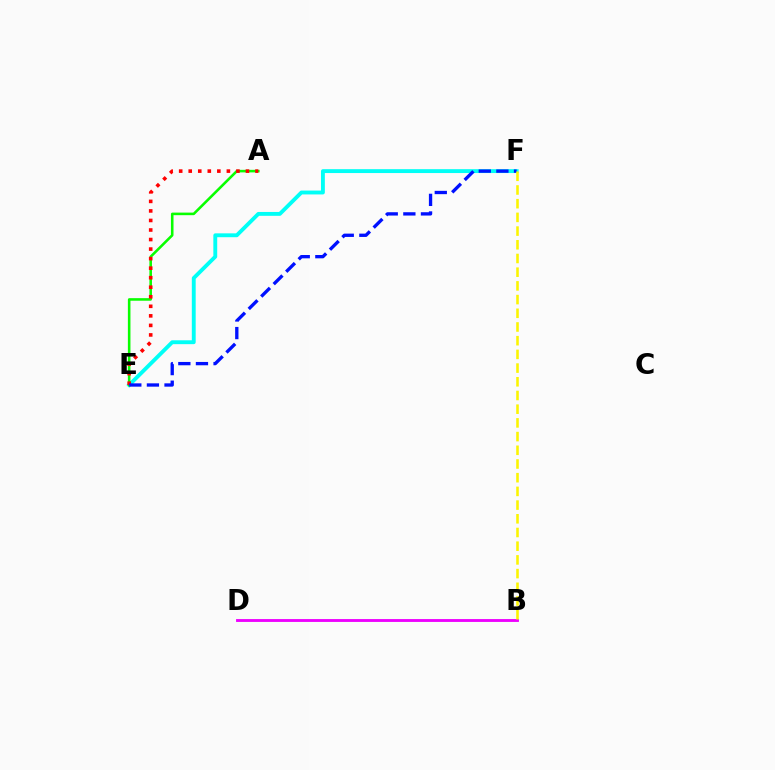{('E', 'F'): [{'color': '#00fff6', 'line_style': 'solid', 'thickness': 2.79}, {'color': '#0010ff', 'line_style': 'dashed', 'thickness': 2.39}], ('B', 'D'): [{'color': '#ee00ff', 'line_style': 'solid', 'thickness': 2.06}], ('A', 'E'): [{'color': '#08ff00', 'line_style': 'solid', 'thickness': 1.85}, {'color': '#ff0000', 'line_style': 'dotted', 'thickness': 2.59}], ('B', 'F'): [{'color': '#fcf500', 'line_style': 'dashed', 'thickness': 1.86}]}